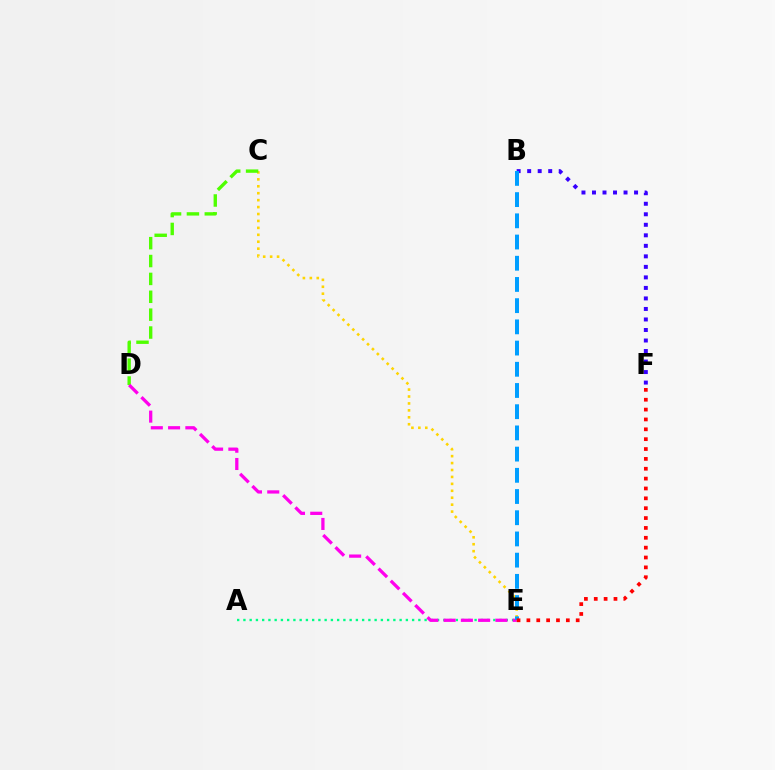{('C', 'E'): [{'color': '#ffd500', 'line_style': 'dotted', 'thickness': 1.88}], ('B', 'F'): [{'color': '#3700ff', 'line_style': 'dotted', 'thickness': 2.86}], ('C', 'D'): [{'color': '#4fff00', 'line_style': 'dashed', 'thickness': 2.43}], ('A', 'E'): [{'color': '#00ff86', 'line_style': 'dotted', 'thickness': 1.7}], ('D', 'E'): [{'color': '#ff00ed', 'line_style': 'dashed', 'thickness': 2.35}], ('B', 'E'): [{'color': '#009eff', 'line_style': 'dashed', 'thickness': 2.88}], ('E', 'F'): [{'color': '#ff0000', 'line_style': 'dotted', 'thickness': 2.68}]}